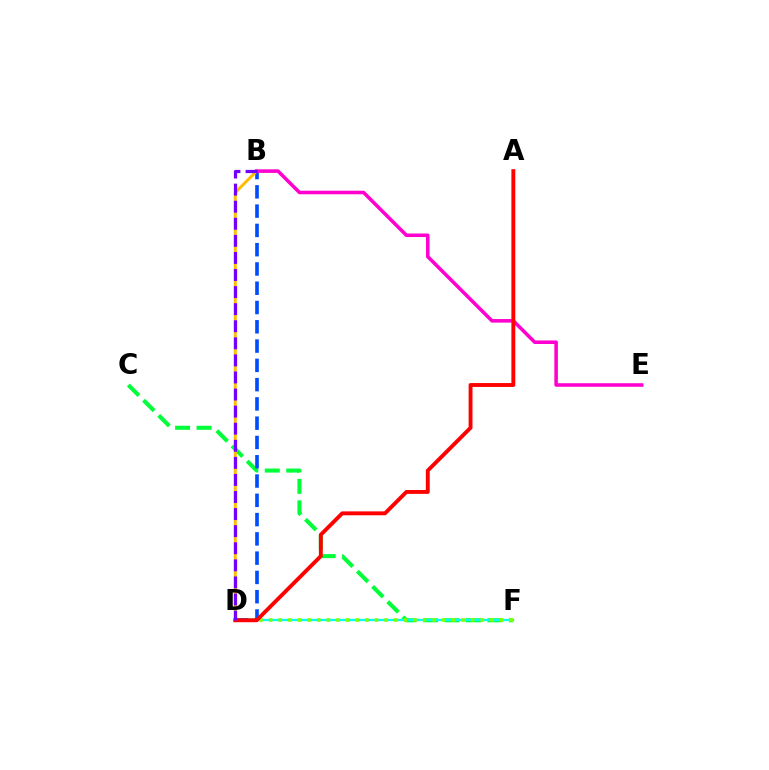{('C', 'F'): [{'color': '#00ff39', 'line_style': 'dashed', 'thickness': 2.92}], ('D', 'F'): [{'color': '#00fff6', 'line_style': 'solid', 'thickness': 1.66}, {'color': '#84ff00', 'line_style': 'dotted', 'thickness': 2.61}], ('B', 'D'): [{'color': '#004bff', 'line_style': 'dashed', 'thickness': 2.62}, {'color': '#ffbd00', 'line_style': 'solid', 'thickness': 2.14}, {'color': '#7200ff', 'line_style': 'dashed', 'thickness': 2.32}], ('B', 'E'): [{'color': '#ff00cf', 'line_style': 'solid', 'thickness': 2.56}], ('A', 'D'): [{'color': '#ff0000', 'line_style': 'solid', 'thickness': 2.79}]}